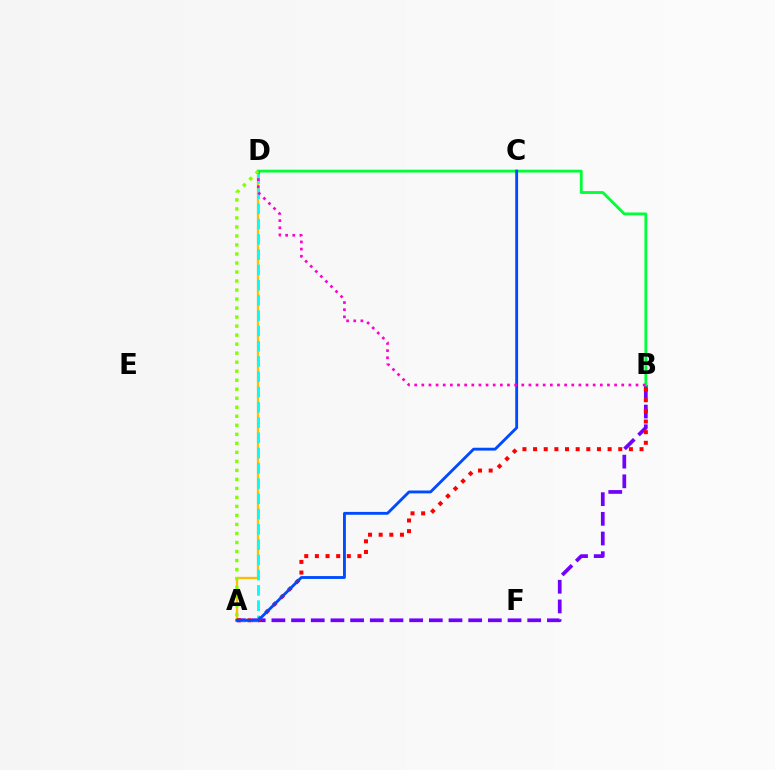{('A', 'B'): [{'color': '#7200ff', 'line_style': 'dashed', 'thickness': 2.67}, {'color': '#ff0000', 'line_style': 'dotted', 'thickness': 2.89}], ('A', 'D'): [{'color': '#ffbd00', 'line_style': 'solid', 'thickness': 1.66}, {'color': '#00fff6', 'line_style': 'dashed', 'thickness': 2.07}, {'color': '#84ff00', 'line_style': 'dotted', 'thickness': 2.45}], ('B', 'D'): [{'color': '#00ff39', 'line_style': 'solid', 'thickness': 2.04}, {'color': '#ff00cf', 'line_style': 'dotted', 'thickness': 1.94}], ('A', 'C'): [{'color': '#004bff', 'line_style': 'solid', 'thickness': 2.06}]}